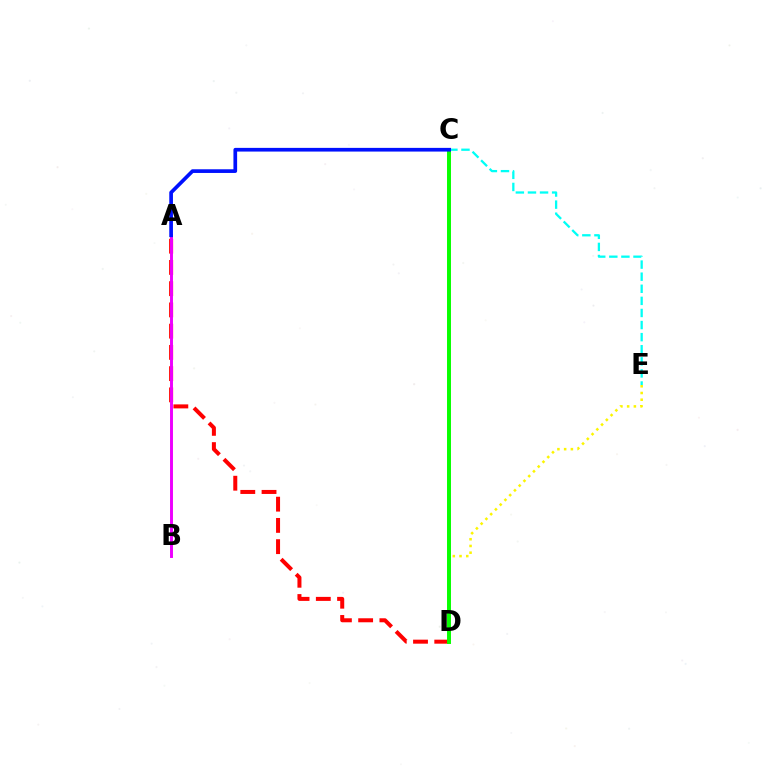{('A', 'D'): [{'color': '#ff0000', 'line_style': 'dashed', 'thickness': 2.89}], ('D', 'E'): [{'color': '#fcf500', 'line_style': 'dotted', 'thickness': 1.83}], ('A', 'B'): [{'color': '#ee00ff', 'line_style': 'solid', 'thickness': 2.12}], ('C', 'D'): [{'color': '#08ff00', 'line_style': 'solid', 'thickness': 2.85}], ('C', 'E'): [{'color': '#00fff6', 'line_style': 'dashed', 'thickness': 1.64}], ('A', 'C'): [{'color': '#0010ff', 'line_style': 'solid', 'thickness': 2.65}]}